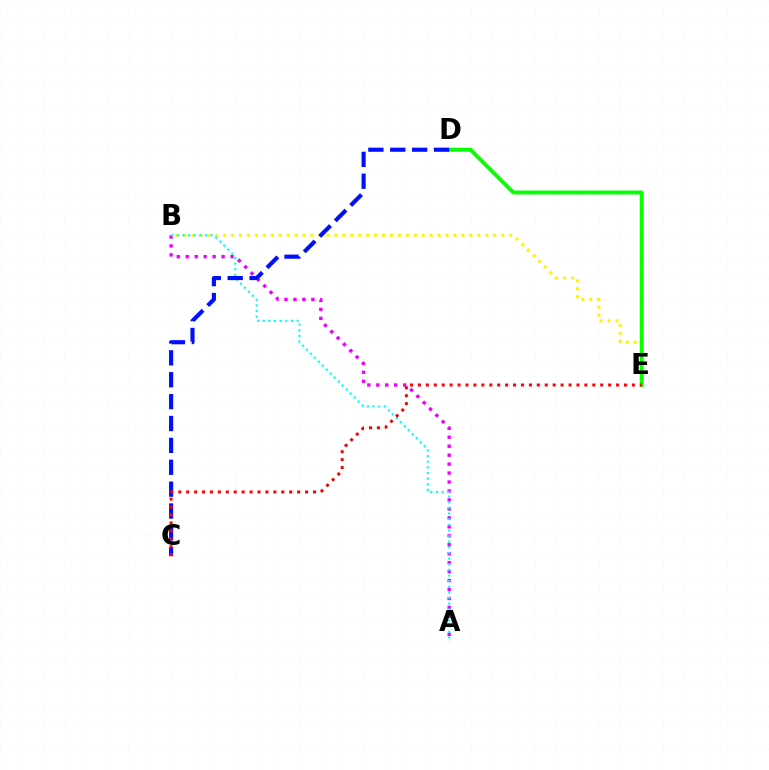{('A', 'B'): [{'color': '#ee00ff', 'line_style': 'dotted', 'thickness': 2.43}, {'color': '#00fff6', 'line_style': 'dotted', 'thickness': 1.53}], ('B', 'E'): [{'color': '#fcf500', 'line_style': 'dotted', 'thickness': 2.16}], ('D', 'E'): [{'color': '#08ff00', 'line_style': 'solid', 'thickness': 2.8}], ('C', 'D'): [{'color': '#0010ff', 'line_style': 'dashed', 'thickness': 2.97}], ('C', 'E'): [{'color': '#ff0000', 'line_style': 'dotted', 'thickness': 2.15}]}